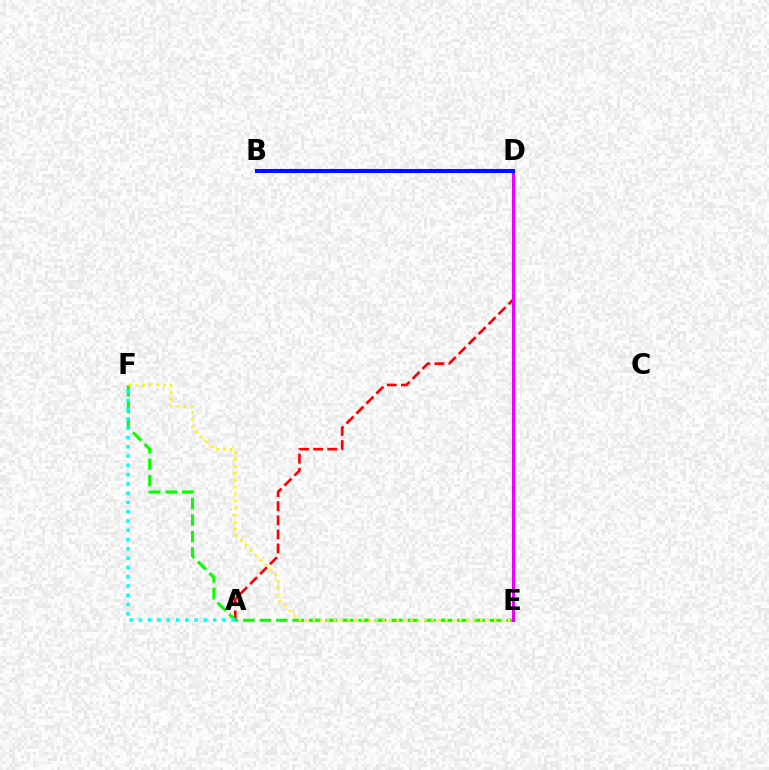{('A', 'D'): [{'color': '#ff0000', 'line_style': 'dashed', 'thickness': 1.92}], ('E', 'F'): [{'color': '#08ff00', 'line_style': 'dashed', 'thickness': 2.23}, {'color': '#fcf500', 'line_style': 'dotted', 'thickness': 1.89}], ('A', 'F'): [{'color': '#00fff6', 'line_style': 'dotted', 'thickness': 2.52}], ('D', 'E'): [{'color': '#ee00ff', 'line_style': 'solid', 'thickness': 2.23}], ('B', 'D'): [{'color': '#0010ff', 'line_style': 'solid', 'thickness': 2.92}]}